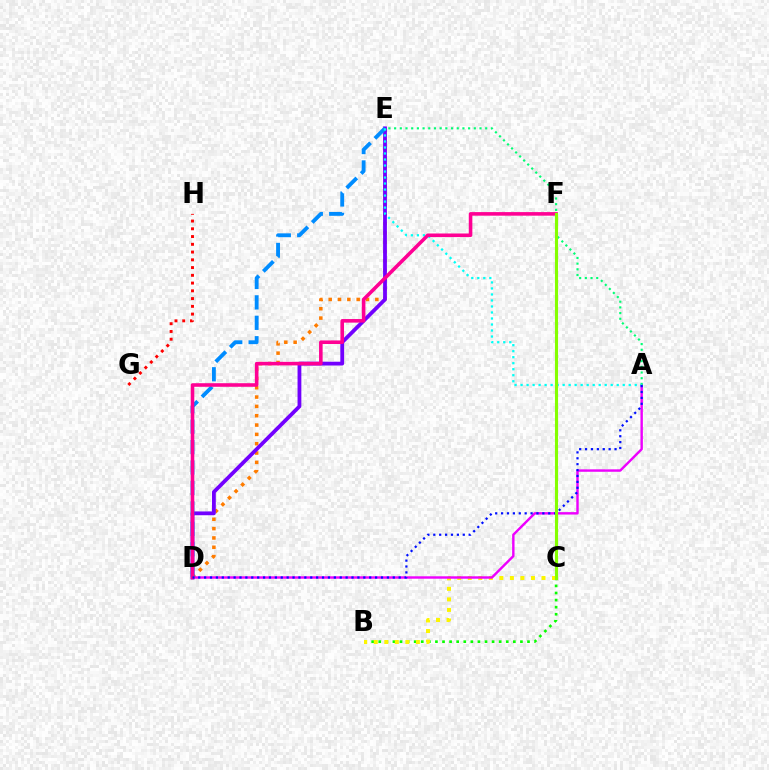{('D', 'E'): [{'color': '#ff7c00', 'line_style': 'dotted', 'thickness': 2.53}, {'color': '#7200ff', 'line_style': 'solid', 'thickness': 2.73}, {'color': '#008cff', 'line_style': 'dashed', 'thickness': 2.78}], ('B', 'C'): [{'color': '#08ff00', 'line_style': 'dotted', 'thickness': 1.92}, {'color': '#fcf500', 'line_style': 'dotted', 'thickness': 2.86}], ('A', 'D'): [{'color': '#ee00ff', 'line_style': 'solid', 'thickness': 1.74}, {'color': '#0010ff', 'line_style': 'dotted', 'thickness': 1.6}], ('A', 'E'): [{'color': '#00ff74', 'line_style': 'dotted', 'thickness': 1.55}, {'color': '#00fff6', 'line_style': 'dotted', 'thickness': 1.63}], ('D', 'F'): [{'color': '#ff0094', 'line_style': 'solid', 'thickness': 2.58}], ('C', 'F'): [{'color': '#84ff00', 'line_style': 'solid', 'thickness': 2.24}], ('G', 'H'): [{'color': '#ff0000', 'line_style': 'dotted', 'thickness': 2.11}]}